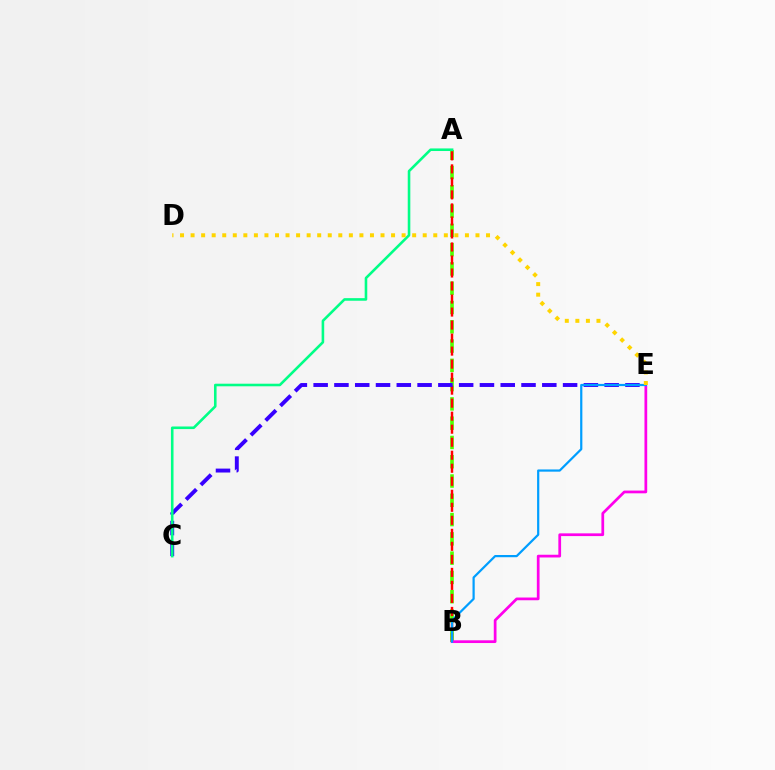{('A', 'B'): [{'color': '#4fff00', 'line_style': 'dashed', 'thickness': 2.62}, {'color': '#ff0000', 'line_style': 'dashed', 'thickness': 1.77}], ('C', 'E'): [{'color': '#3700ff', 'line_style': 'dashed', 'thickness': 2.82}], ('B', 'E'): [{'color': '#ff00ed', 'line_style': 'solid', 'thickness': 1.97}, {'color': '#009eff', 'line_style': 'solid', 'thickness': 1.59}], ('A', 'C'): [{'color': '#00ff86', 'line_style': 'solid', 'thickness': 1.86}], ('D', 'E'): [{'color': '#ffd500', 'line_style': 'dotted', 'thickness': 2.87}]}